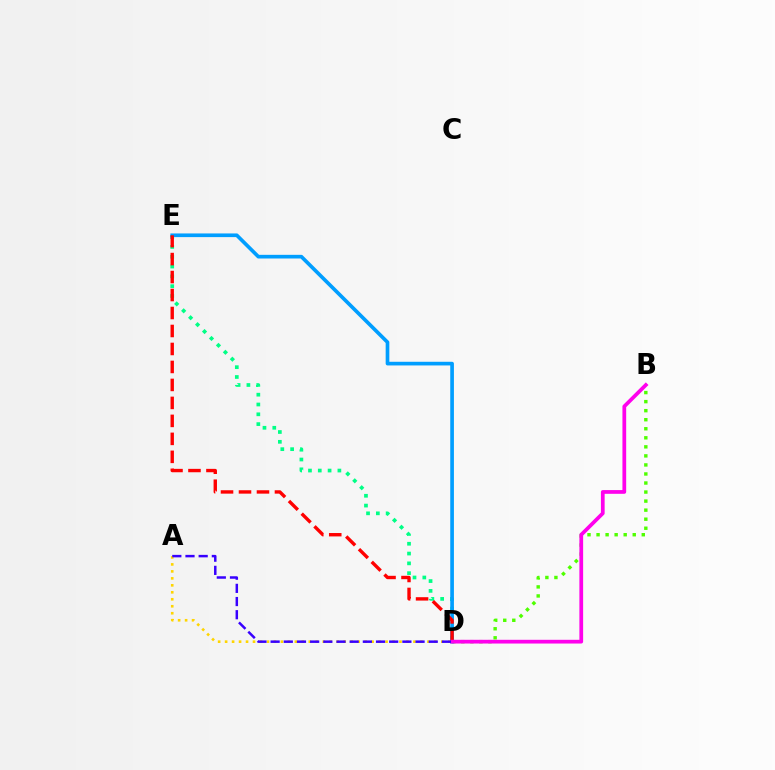{('B', 'D'): [{'color': '#4fff00', 'line_style': 'dotted', 'thickness': 2.46}, {'color': '#ff00ed', 'line_style': 'solid', 'thickness': 2.69}], ('D', 'E'): [{'color': '#00ff86', 'line_style': 'dotted', 'thickness': 2.66}, {'color': '#009eff', 'line_style': 'solid', 'thickness': 2.64}, {'color': '#ff0000', 'line_style': 'dashed', 'thickness': 2.44}], ('A', 'D'): [{'color': '#ffd500', 'line_style': 'dotted', 'thickness': 1.9}, {'color': '#3700ff', 'line_style': 'dashed', 'thickness': 1.79}]}